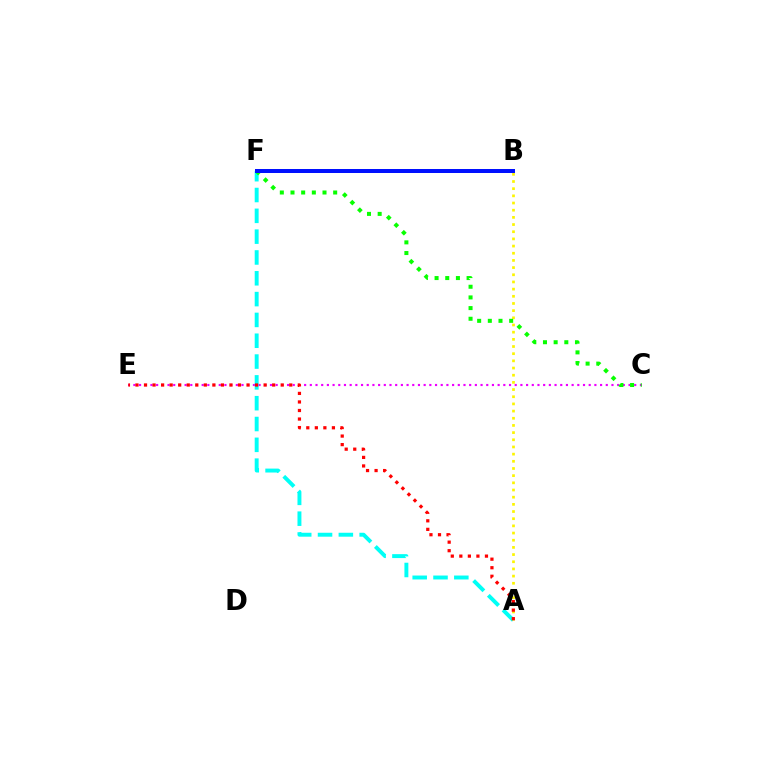{('C', 'E'): [{'color': '#ee00ff', 'line_style': 'dotted', 'thickness': 1.55}], ('A', 'F'): [{'color': '#00fff6', 'line_style': 'dashed', 'thickness': 2.83}], ('A', 'B'): [{'color': '#fcf500', 'line_style': 'dotted', 'thickness': 1.95}], ('A', 'E'): [{'color': '#ff0000', 'line_style': 'dotted', 'thickness': 2.32}], ('C', 'F'): [{'color': '#08ff00', 'line_style': 'dotted', 'thickness': 2.9}], ('B', 'F'): [{'color': '#0010ff', 'line_style': 'solid', 'thickness': 2.87}]}